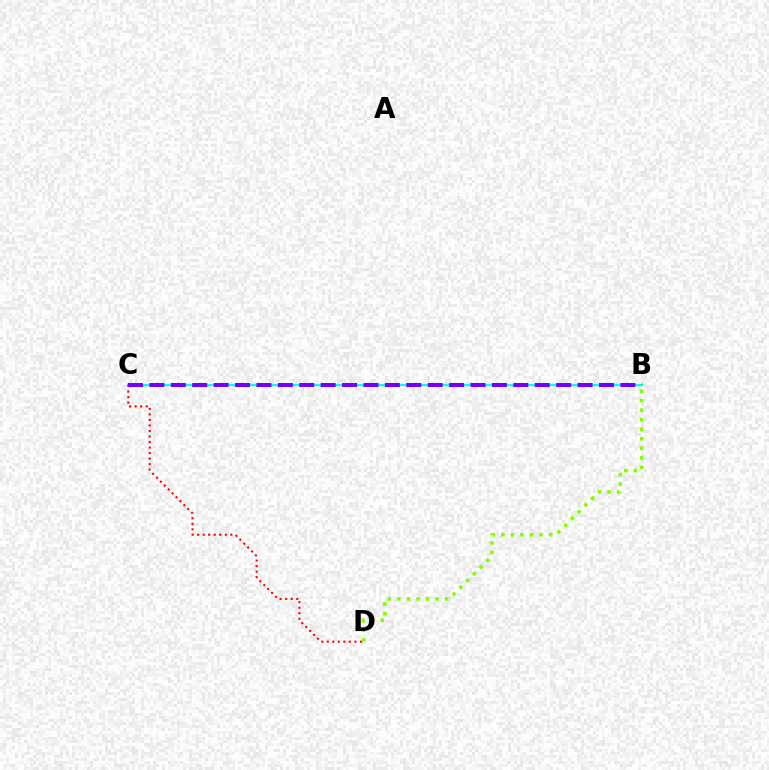{('B', 'C'): [{'color': '#00fff6', 'line_style': 'solid', 'thickness': 1.62}, {'color': '#7200ff', 'line_style': 'dashed', 'thickness': 2.91}], ('C', 'D'): [{'color': '#ff0000', 'line_style': 'dotted', 'thickness': 1.5}], ('B', 'D'): [{'color': '#84ff00', 'line_style': 'dotted', 'thickness': 2.59}]}